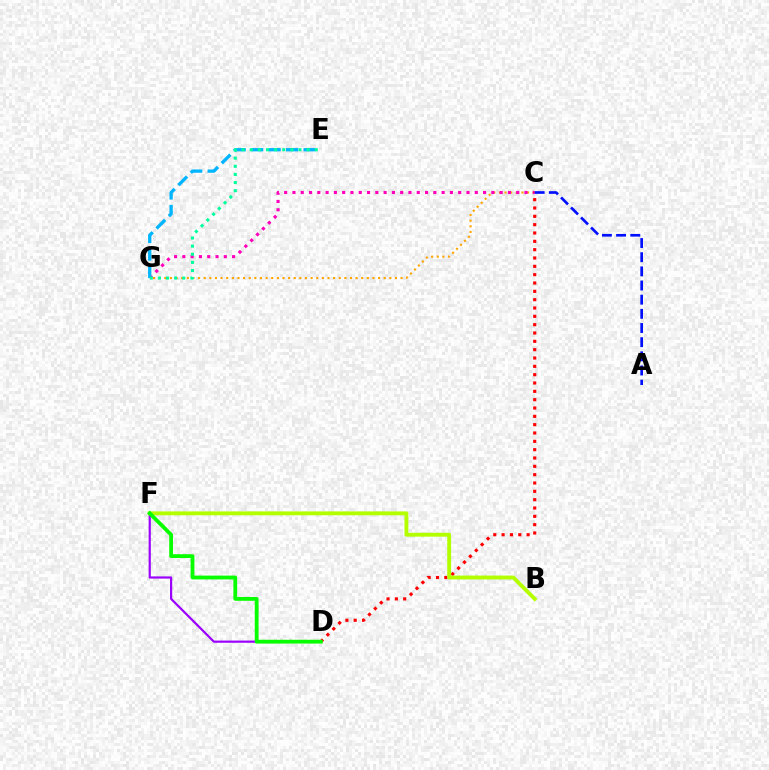{('C', 'G'): [{'color': '#ffa500', 'line_style': 'dotted', 'thickness': 1.53}, {'color': '#ff00bd', 'line_style': 'dotted', 'thickness': 2.25}], ('C', 'D'): [{'color': '#ff0000', 'line_style': 'dotted', 'thickness': 2.26}], ('A', 'C'): [{'color': '#0010ff', 'line_style': 'dashed', 'thickness': 1.92}], ('D', 'F'): [{'color': '#9b00ff', 'line_style': 'solid', 'thickness': 1.57}, {'color': '#08ff00', 'line_style': 'solid', 'thickness': 2.75}], ('B', 'F'): [{'color': '#b3ff00', 'line_style': 'solid', 'thickness': 2.79}], ('E', 'G'): [{'color': '#00b5ff', 'line_style': 'dashed', 'thickness': 2.37}, {'color': '#00ff9d', 'line_style': 'dotted', 'thickness': 2.21}]}